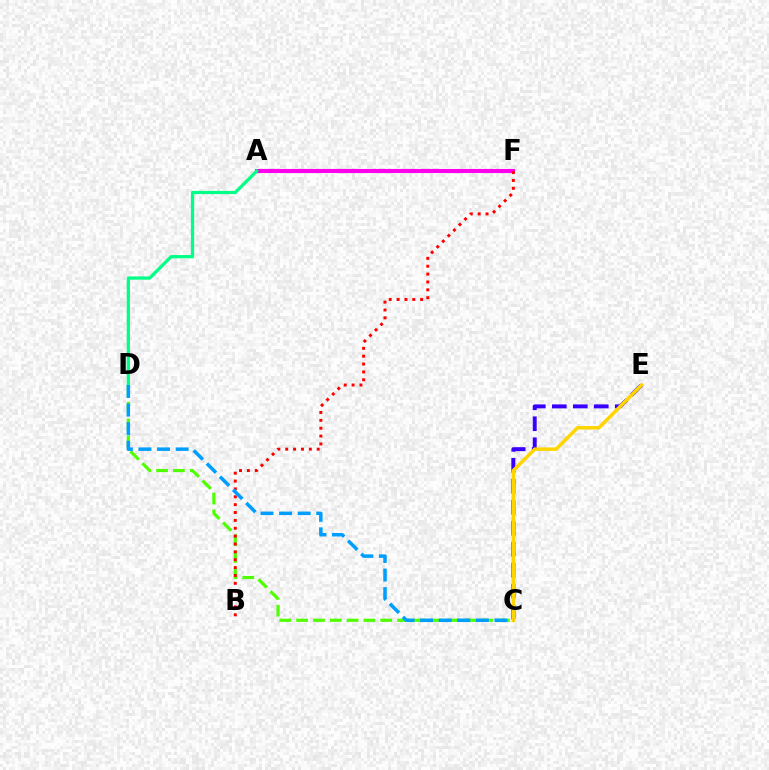{('C', 'E'): [{'color': '#3700ff', 'line_style': 'dashed', 'thickness': 2.85}, {'color': '#ffd500', 'line_style': 'solid', 'thickness': 2.53}], ('C', 'D'): [{'color': '#4fff00', 'line_style': 'dashed', 'thickness': 2.28}, {'color': '#009eff', 'line_style': 'dashed', 'thickness': 2.52}], ('A', 'F'): [{'color': '#ff00ed', 'line_style': 'solid', 'thickness': 2.96}], ('A', 'D'): [{'color': '#00ff86', 'line_style': 'solid', 'thickness': 2.34}], ('B', 'F'): [{'color': '#ff0000', 'line_style': 'dotted', 'thickness': 2.14}]}